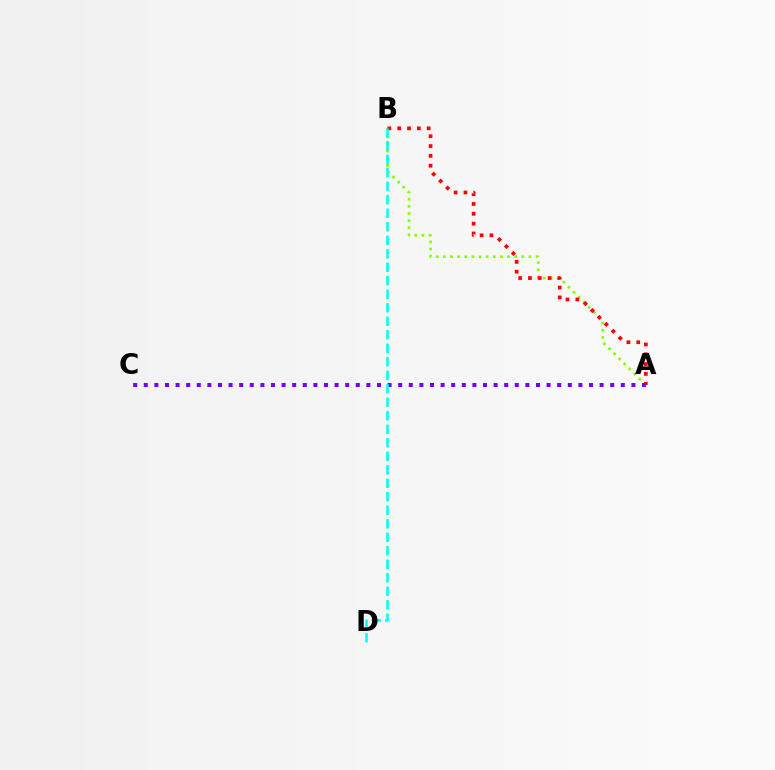{('A', 'B'): [{'color': '#84ff00', 'line_style': 'dotted', 'thickness': 1.94}, {'color': '#ff0000', 'line_style': 'dotted', 'thickness': 2.67}], ('A', 'C'): [{'color': '#7200ff', 'line_style': 'dotted', 'thickness': 2.88}], ('B', 'D'): [{'color': '#00fff6', 'line_style': 'dashed', 'thickness': 1.83}]}